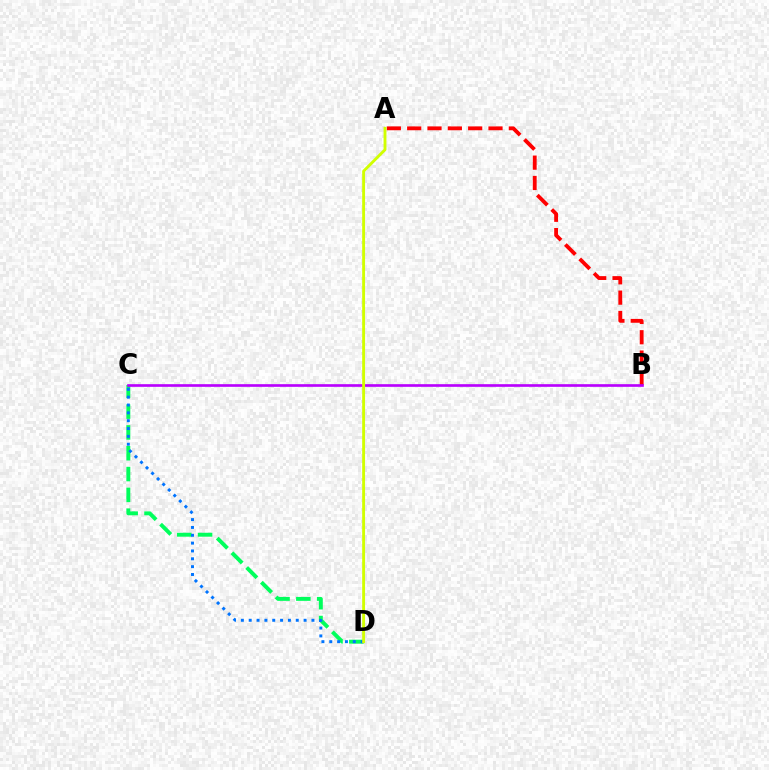{('A', 'B'): [{'color': '#ff0000', 'line_style': 'dashed', 'thickness': 2.76}], ('C', 'D'): [{'color': '#00ff5c', 'line_style': 'dashed', 'thickness': 2.83}, {'color': '#0074ff', 'line_style': 'dotted', 'thickness': 2.13}], ('B', 'C'): [{'color': '#b900ff', 'line_style': 'solid', 'thickness': 1.91}], ('A', 'D'): [{'color': '#d1ff00', 'line_style': 'solid', 'thickness': 2.07}]}